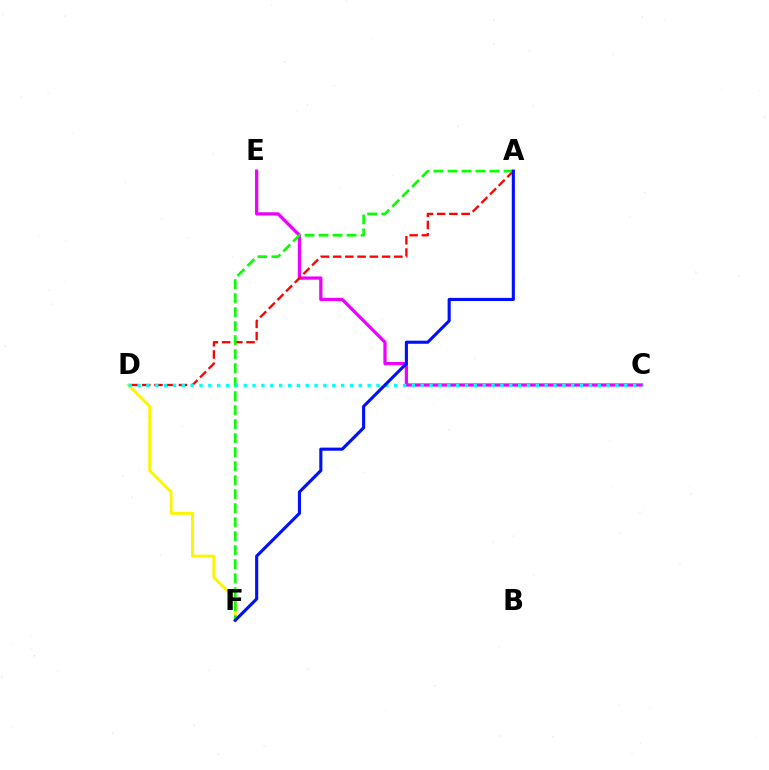{('C', 'E'): [{'color': '#ee00ff', 'line_style': 'solid', 'thickness': 2.33}], ('A', 'D'): [{'color': '#ff0000', 'line_style': 'dashed', 'thickness': 1.66}], ('D', 'F'): [{'color': '#fcf500', 'line_style': 'solid', 'thickness': 2.11}], ('A', 'F'): [{'color': '#08ff00', 'line_style': 'dashed', 'thickness': 1.9}, {'color': '#0010ff', 'line_style': 'solid', 'thickness': 2.23}], ('C', 'D'): [{'color': '#00fff6', 'line_style': 'dotted', 'thickness': 2.4}]}